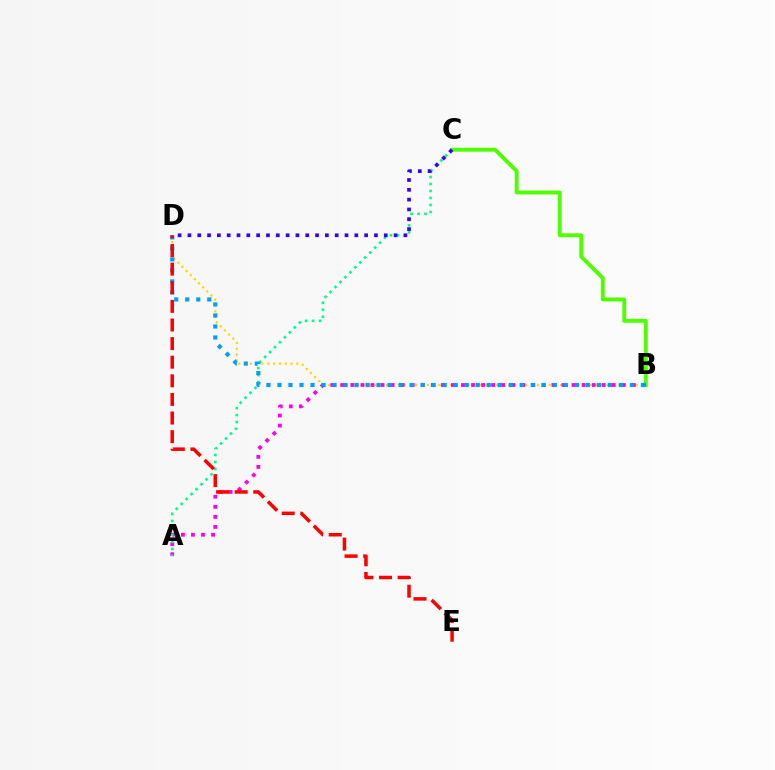{('B', 'C'): [{'color': '#4fff00', 'line_style': 'solid', 'thickness': 2.8}], ('B', 'D'): [{'color': '#ffd500', 'line_style': 'dotted', 'thickness': 1.58}, {'color': '#009eff', 'line_style': 'dotted', 'thickness': 2.99}], ('A', 'B'): [{'color': '#ff00ed', 'line_style': 'dotted', 'thickness': 2.73}], ('A', 'C'): [{'color': '#00ff86', 'line_style': 'dotted', 'thickness': 1.9}], ('D', 'E'): [{'color': '#ff0000', 'line_style': 'dashed', 'thickness': 2.53}], ('C', 'D'): [{'color': '#3700ff', 'line_style': 'dotted', 'thickness': 2.67}]}